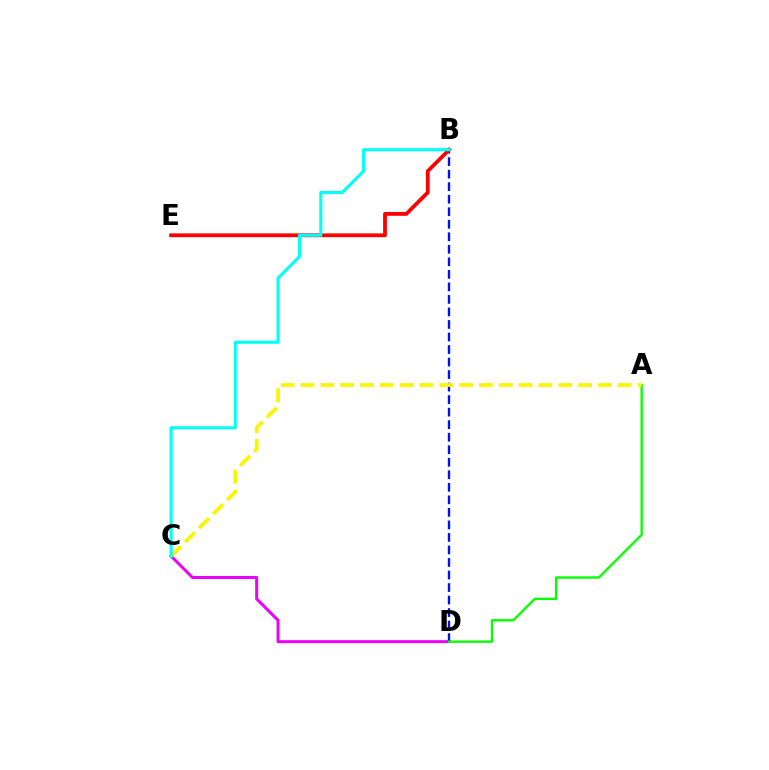{('C', 'D'): [{'color': '#ee00ff', 'line_style': 'solid', 'thickness': 2.15}], ('B', 'D'): [{'color': '#0010ff', 'line_style': 'dashed', 'thickness': 1.7}], ('A', 'D'): [{'color': '#08ff00', 'line_style': 'solid', 'thickness': 1.7}], ('A', 'C'): [{'color': '#fcf500', 'line_style': 'dashed', 'thickness': 2.69}], ('B', 'E'): [{'color': '#ff0000', 'line_style': 'solid', 'thickness': 2.73}], ('B', 'C'): [{'color': '#00fff6', 'line_style': 'solid', 'thickness': 2.23}]}